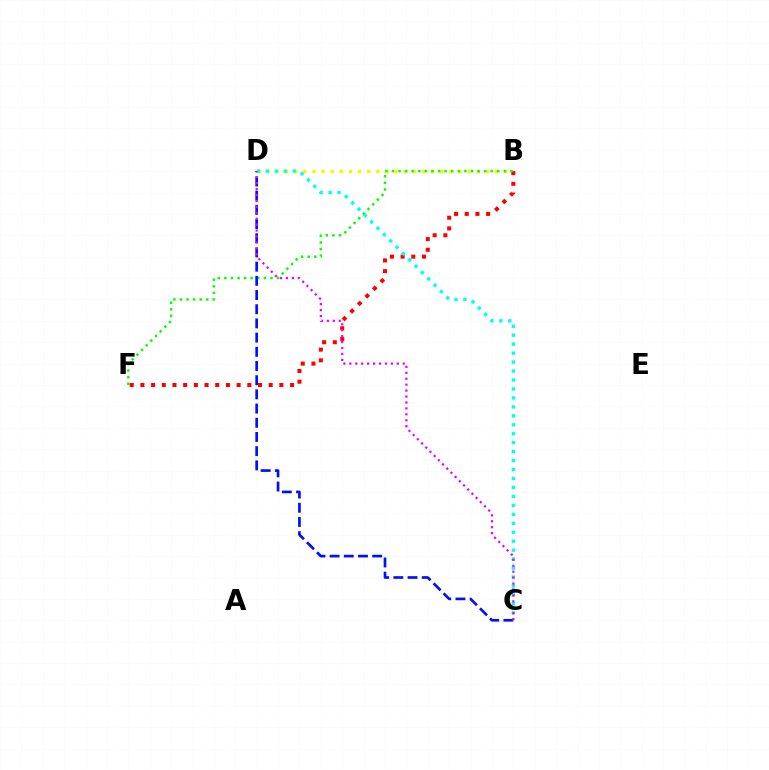{('B', 'D'): [{'color': '#fcf500', 'line_style': 'dotted', 'thickness': 2.48}], ('B', 'F'): [{'color': '#ff0000', 'line_style': 'dotted', 'thickness': 2.9}, {'color': '#08ff00', 'line_style': 'dotted', 'thickness': 1.79}], ('C', 'D'): [{'color': '#0010ff', 'line_style': 'dashed', 'thickness': 1.93}, {'color': '#00fff6', 'line_style': 'dotted', 'thickness': 2.43}, {'color': '#ee00ff', 'line_style': 'dotted', 'thickness': 1.61}]}